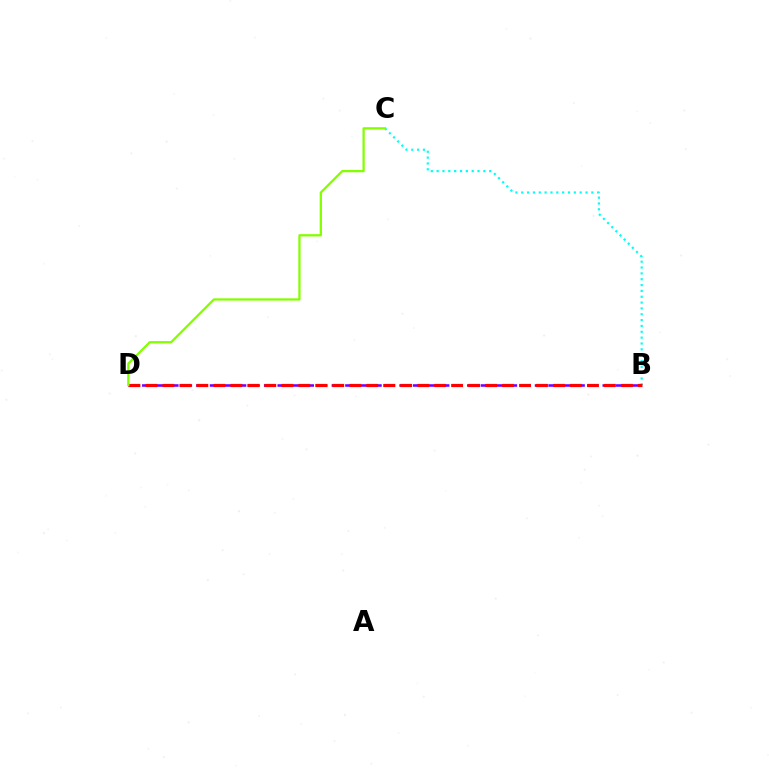{('B', 'C'): [{'color': '#00fff6', 'line_style': 'dotted', 'thickness': 1.59}], ('B', 'D'): [{'color': '#7200ff', 'line_style': 'dashed', 'thickness': 1.84}, {'color': '#ff0000', 'line_style': 'dashed', 'thickness': 2.31}], ('C', 'D'): [{'color': '#84ff00', 'line_style': 'solid', 'thickness': 1.63}]}